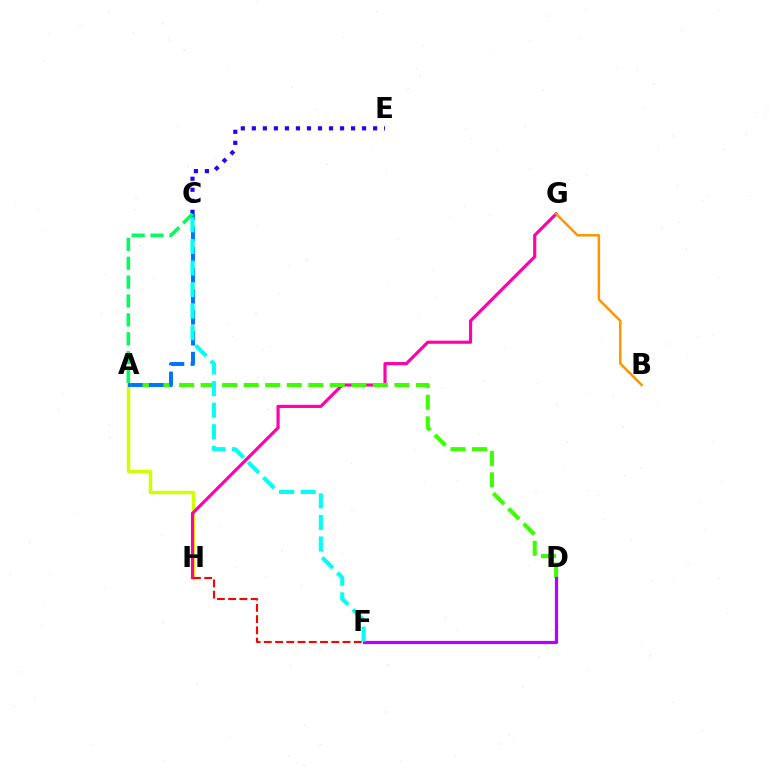{('A', 'H'): [{'color': '#d1ff00', 'line_style': 'solid', 'thickness': 2.5}], ('G', 'H'): [{'color': '#ff00ac', 'line_style': 'solid', 'thickness': 2.27}], ('A', 'D'): [{'color': '#3dff00', 'line_style': 'dashed', 'thickness': 2.93}], ('D', 'F'): [{'color': '#b900ff', 'line_style': 'solid', 'thickness': 2.31}], ('B', 'G'): [{'color': '#ff9400', 'line_style': 'solid', 'thickness': 1.77}], ('C', 'E'): [{'color': '#2500ff', 'line_style': 'dotted', 'thickness': 3.0}], ('A', 'C'): [{'color': '#0074ff', 'line_style': 'dashed', 'thickness': 2.84}, {'color': '#00ff5c', 'line_style': 'dashed', 'thickness': 2.56}], ('C', 'F'): [{'color': '#00fff6', 'line_style': 'dashed', 'thickness': 2.93}], ('F', 'H'): [{'color': '#ff0000', 'line_style': 'dashed', 'thickness': 1.53}]}